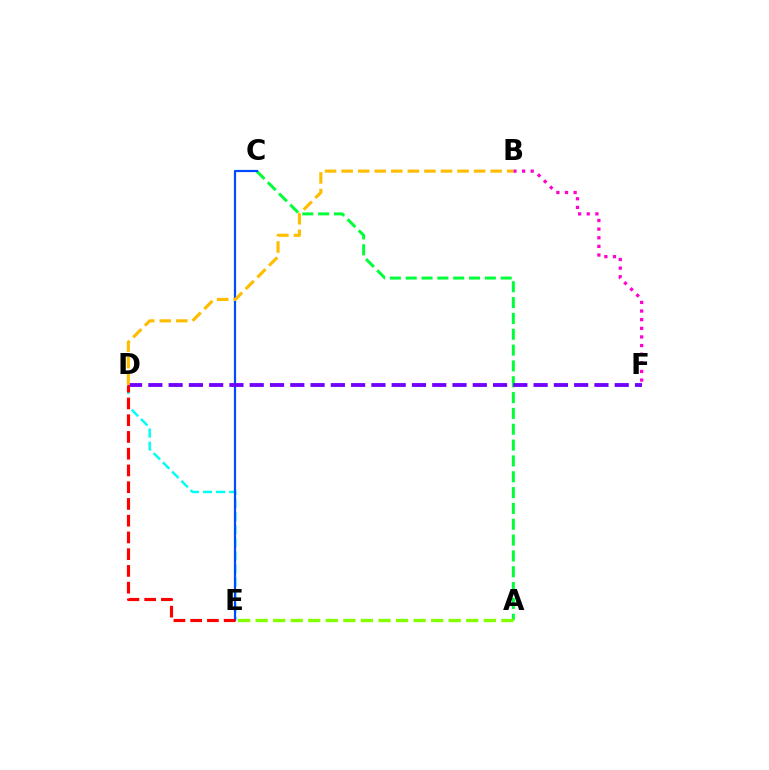{('A', 'C'): [{'color': '#00ff39', 'line_style': 'dashed', 'thickness': 2.15}], ('B', 'F'): [{'color': '#ff00cf', 'line_style': 'dotted', 'thickness': 2.34}], ('D', 'E'): [{'color': '#00fff6', 'line_style': 'dashed', 'thickness': 1.78}, {'color': '#ff0000', 'line_style': 'dashed', 'thickness': 2.28}], ('C', 'E'): [{'color': '#004bff', 'line_style': 'solid', 'thickness': 1.59}], ('D', 'F'): [{'color': '#7200ff', 'line_style': 'dashed', 'thickness': 2.75}], ('A', 'E'): [{'color': '#84ff00', 'line_style': 'dashed', 'thickness': 2.38}], ('B', 'D'): [{'color': '#ffbd00', 'line_style': 'dashed', 'thickness': 2.25}]}